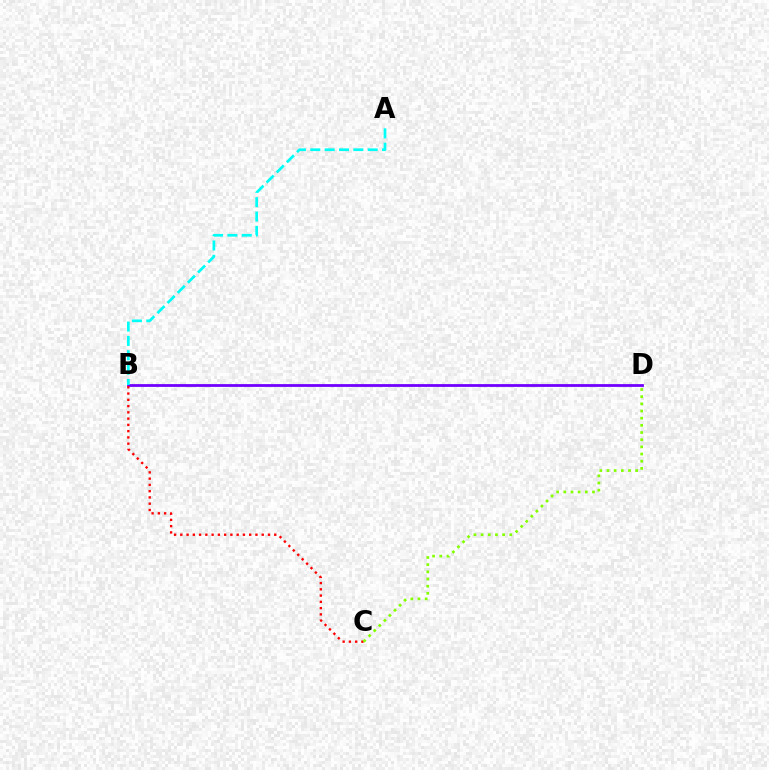{('B', 'D'): [{'color': '#7200ff', 'line_style': 'solid', 'thickness': 2.01}], ('B', 'C'): [{'color': '#ff0000', 'line_style': 'dotted', 'thickness': 1.7}], ('A', 'B'): [{'color': '#00fff6', 'line_style': 'dashed', 'thickness': 1.95}], ('C', 'D'): [{'color': '#84ff00', 'line_style': 'dotted', 'thickness': 1.95}]}